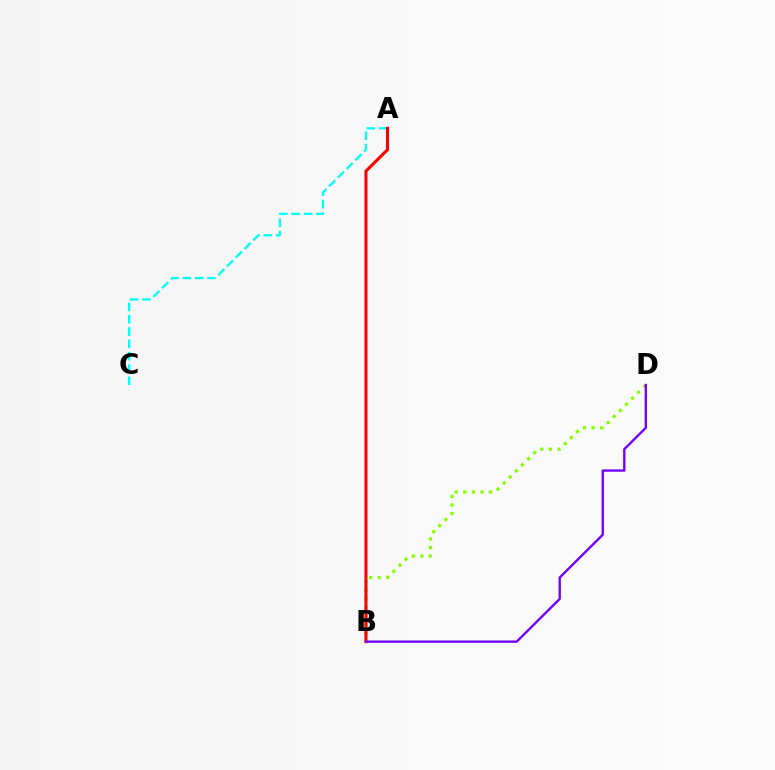{('B', 'D'): [{'color': '#84ff00', 'line_style': 'dotted', 'thickness': 2.34}, {'color': '#7200ff', 'line_style': 'solid', 'thickness': 1.69}], ('A', 'C'): [{'color': '#00fff6', 'line_style': 'dashed', 'thickness': 1.67}], ('A', 'B'): [{'color': '#ff0000', 'line_style': 'solid', 'thickness': 2.2}]}